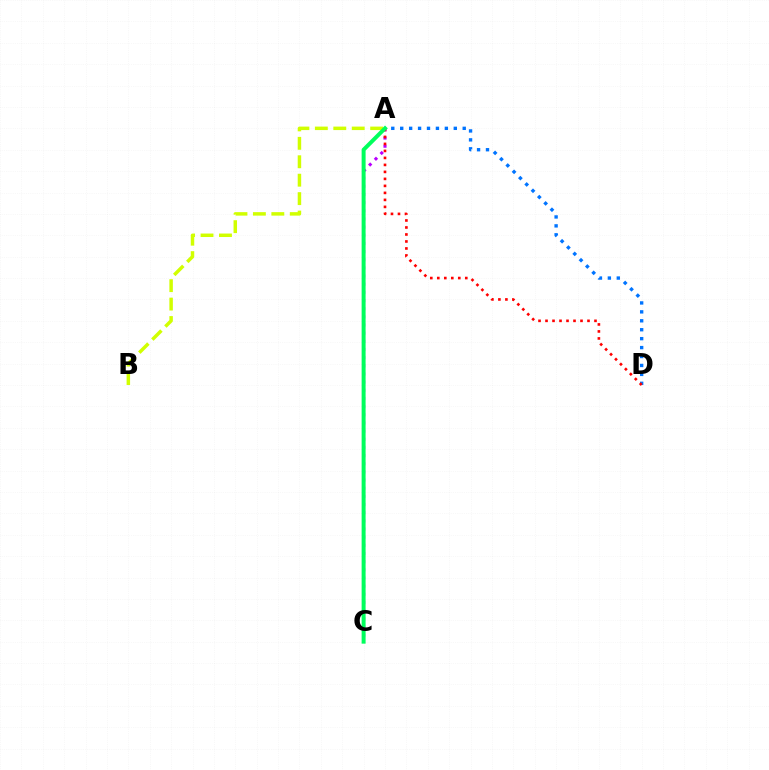{('A', 'C'): [{'color': '#b900ff', 'line_style': 'dotted', 'thickness': 2.22}, {'color': '#00ff5c', 'line_style': 'solid', 'thickness': 2.86}], ('A', 'D'): [{'color': '#0074ff', 'line_style': 'dotted', 'thickness': 2.43}, {'color': '#ff0000', 'line_style': 'dotted', 'thickness': 1.9}], ('A', 'B'): [{'color': '#d1ff00', 'line_style': 'dashed', 'thickness': 2.5}]}